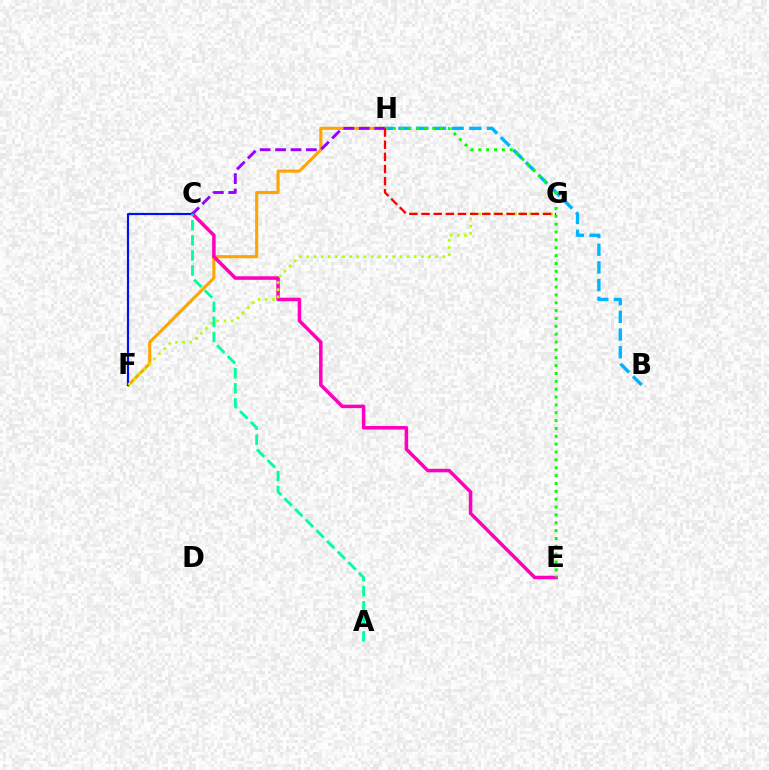{('F', 'H'): [{'color': '#ffa500', 'line_style': 'solid', 'thickness': 2.23}], ('C', 'E'): [{'color': '#ff00bd', 'line_style': 'solid', 'thickness': 2.53}], ('C', 'F'): [{'color': '#0010ff', 'line_style': 'solid', 'thickness': 1.56}], ('C', 'H'): [{'color': '#9b00ff', 'line_style': 'dashed', 'thickness': 2.09}], ('B', 'H'): [{'color': '#00b5ff', 'line_style': 'dashed', 'thickness': 2.41}], ('F', 'G'): [{'color': '#b3ff00', 'line_style': 'dotted', 'thickness': 1.95}], ('A', 'C'): [{'color': '#00ff9d', 'line_style': 'dashed', 'thickness': 2.05}], ('E', 'H'): [{'color': '#08ff00', 'line_style': 'dotted', 'thickness': 2.13}], ('G', 'H'): [{'color': '#ff0000', 'line_style': 'dashed', 'thickness': 1.65}]}